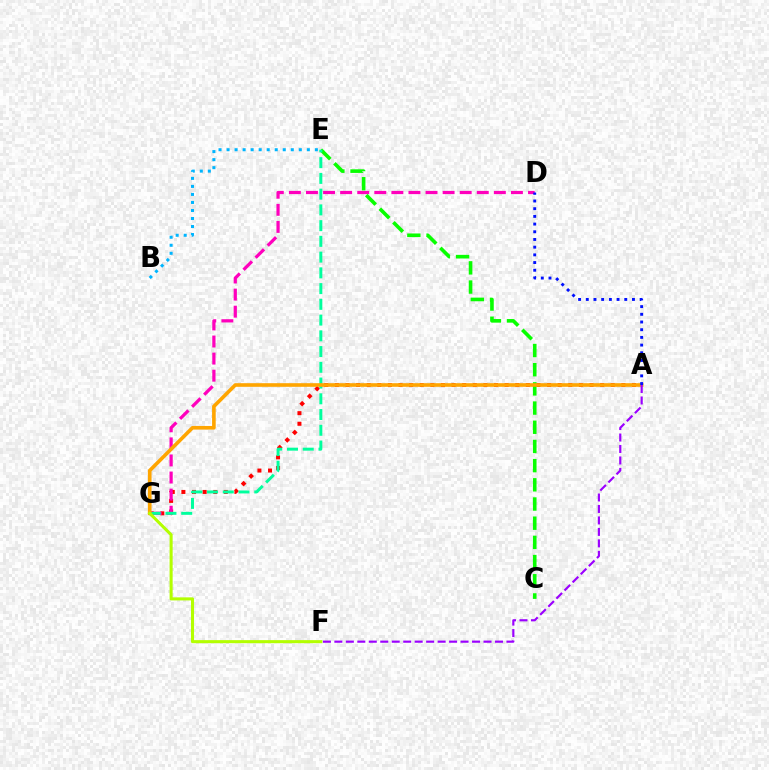{('A', 'G'): [{'color': '#ff0000', 'line_style': 'dotted', 'thickness': 2.88}, {'color': '#ffa500', 'line_style': 'solid', 'thickness': 2.61}], ('D', 'G'): [{'color': '#ff00bd', 'line_style': 'dashed', 'thickness': 2.32}], ('C', 'E'): [{'color': '#08ff00', 'line_style': 'dashed', 'thickness': 2.61}], ('E', 'G'): [{'color': '#00ff9d', 'line_style': 'dashed', 'thickness': 2.14}], ('A', 'F'): [{'color': '#9b00ff', 'line_style': 'dashed', 'thickness': 1.56}], ('B', 'E'): [{'color': '#00b5ff', 'line_style': 'dotted', 'thickness': 2.18}], ('A', 'D'): [{'color': '#0010ff', 'line_style': 'dotted', 'thickness': 2.09}], ('F', 'G'): [{'color': '#b3ff00', 'line_style': 'solid', 'thickness': 2.2}]}